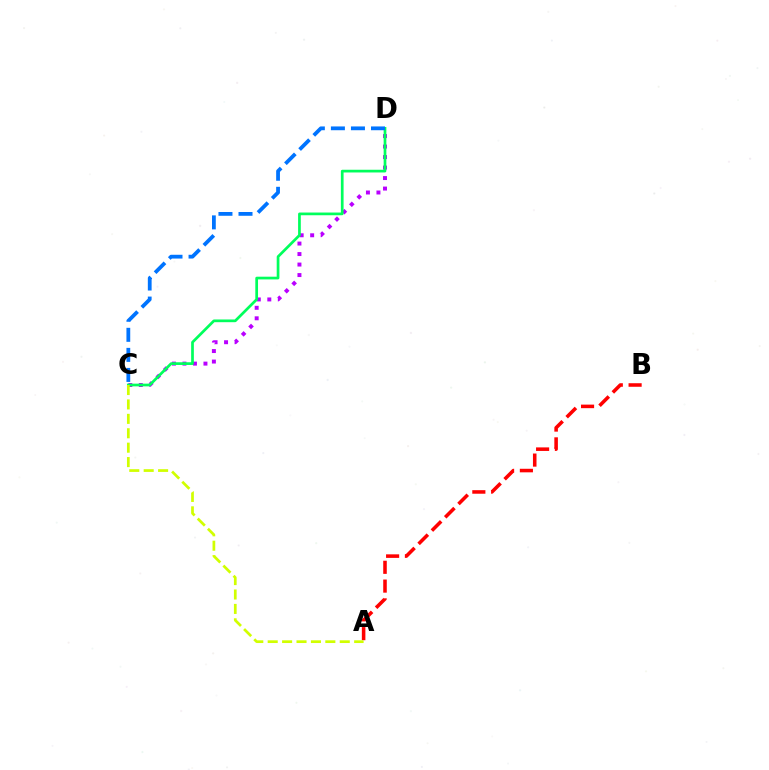{('A', 'B'): [{'color': '#ff0000', 'line_style': 'dashed', 'thickness': 2.55}], ('C', 'D'): [{'color': '#b900ff', 'line_style': 'dotted', 'thickness': 2.85}, {'color': '#00ff5c', 'line_style': 'solid', 'thickness': 1.95}, {'color': '#0074ff', 'line_style': 'dashed', 'thickness': 2.72}], ('A', 'C'): [{'color': '#d1ff00', 'line_style': 'dashed', 'thickness': 1.96}]}